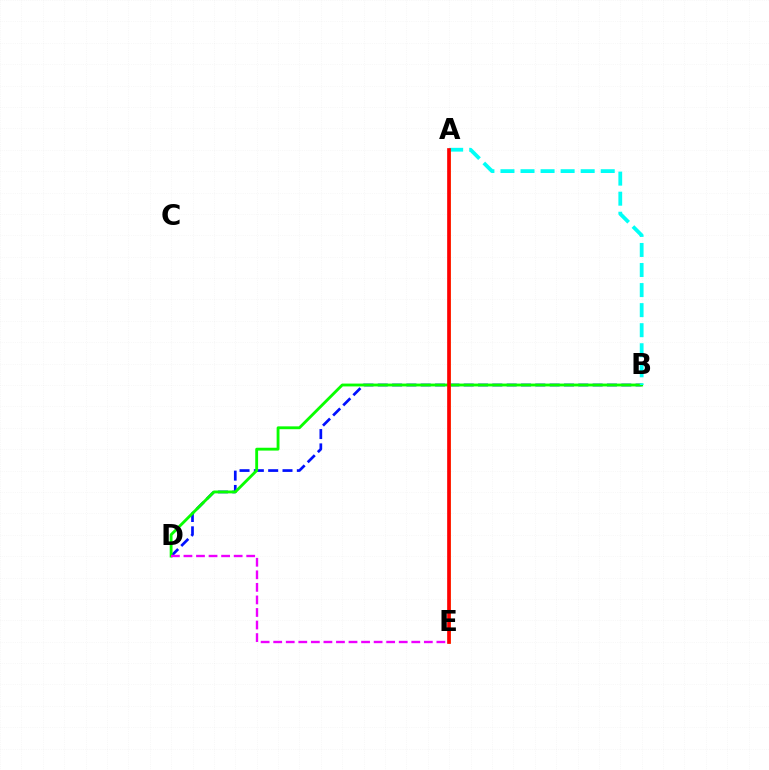{('B', 'D'): [{'color': '#0010ff', 'line_style': 'dashed', 'thickness': 1.95}, {'color': '#08ff00', 'line_style': 'solid', 'thickness': 2.05}], ('A', 'E'): [{'color': '#fcf500', 'line_style': 'solid', 'thickness': 1.8}, {'color': '#ff0000', 'line_style': 'solid', 'thickness': 2.65}], ('A', 'B'): [{'color': '#00fff6', 'line_style': 'dashed', 'thickness': 2.72}], ('D', 'E'): [{'color': '#ee00ff', 'line_style': 'dashed', 'thickness': 1.71}]}